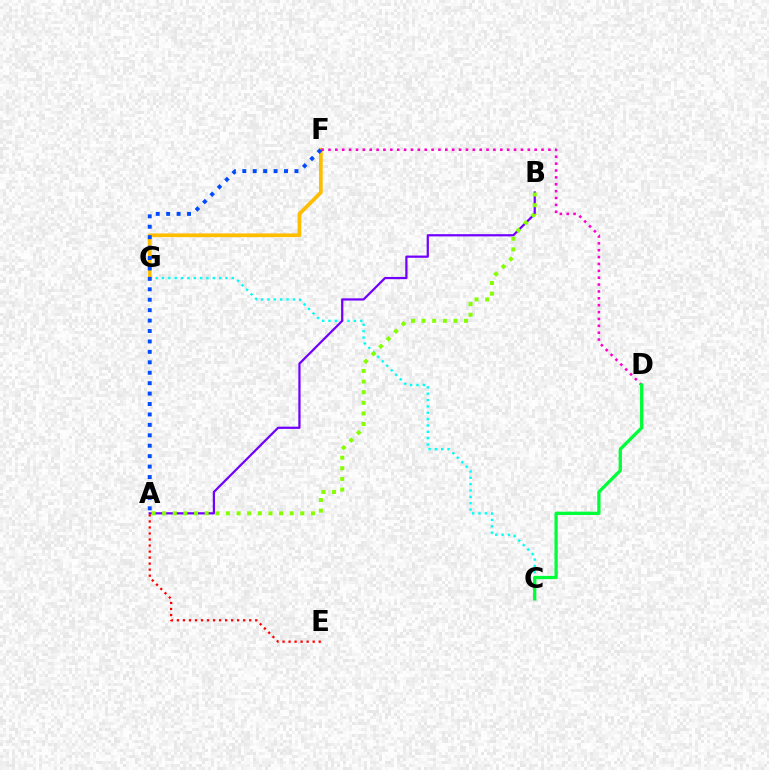{('C', 'G'): [{'color': '#00fff6', 'line_style': 'dotted', 'thickness': 1.73}], ('F', 'G'): [{'color': '#ffbd00', 'line_style': 'solid', 'thickness': 2.67}], ('A', 'E'): [{'color': '#ff0000', 'line_style': 'dotted', 'thickness': 1.64}], ('D', 'F'): [{'color': '#ff00cf', 'line_style': 'dotted', 'thickness': 1.87}], ('A', 'F'): [{'color': '#004bff', 'line_style': 'dotted', 'thickness': 2.83}], ('A', 'B'): [{'color': '#7200ff', 'line_style': 'solid', 'thickness': 1.61}, {'color': '#84ff00', 'line_style': 'dotted', 'thickness': 2.89}], ('C', 'D'): [{'color': '#00ff39', 'line_style': 'solid', 'thickness': 2.37}]}